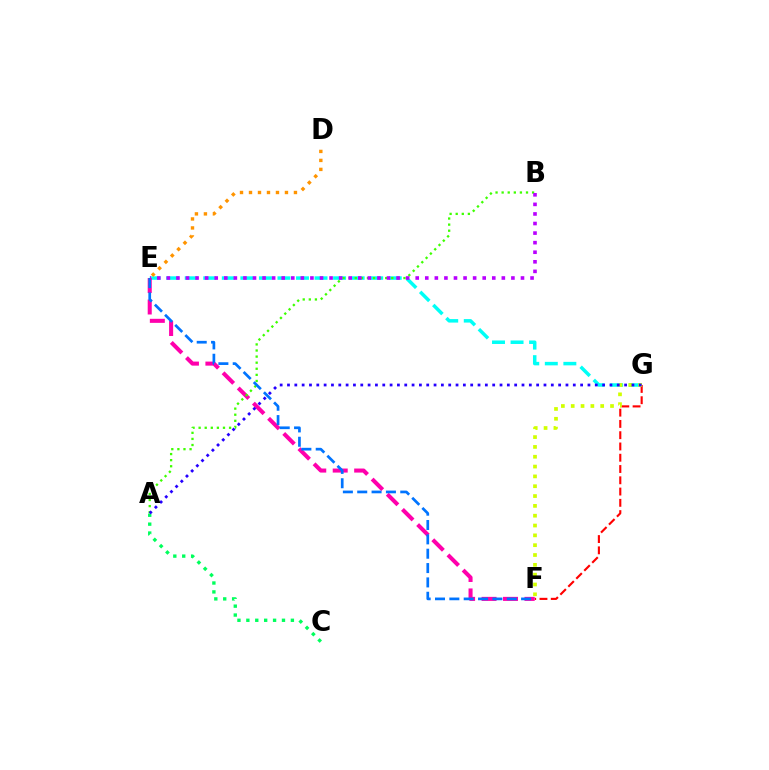{('E', 'G'): [{'color': '#00fff6', 'line_style': 'dashed', 'thickness': 2.52}], ('F', 'G'): [{'color': '#ff0000', 'line_style': 'dashed', 'thickness': 1.53}, {'color': '#d1ff00', 'line_style': 'dotted', 'thickness': 2.67}], ('E', 'F'): [{'color': '#ff00ac', 'line_style': 'dashed', 'thickness': 2.91}, {'color': '#0074ff', 'line_style': 'dashed', 'thickness': 1.95}], ('A', 'B'): [{'color': '#3dff00', 'line_style': 'dotted', 'thickness': 1.65}], ('A', 'C'): [{'color': '#00ff5c', 'line_style': 'dotted', 'thickness': 2.42}], ('A', 'G'): [{'color': '#2500ff', 'line_style': 'dotted', 'thickness': 1.99}], ('D', 'E'): [{'color': '#ff9400', 'line_style': 'dotted', 'thickness': 2.44}], ('B', 'E'): [{'color': '#b900ff', 'line_style': 'dotted', 'thickness': 2.6}]}